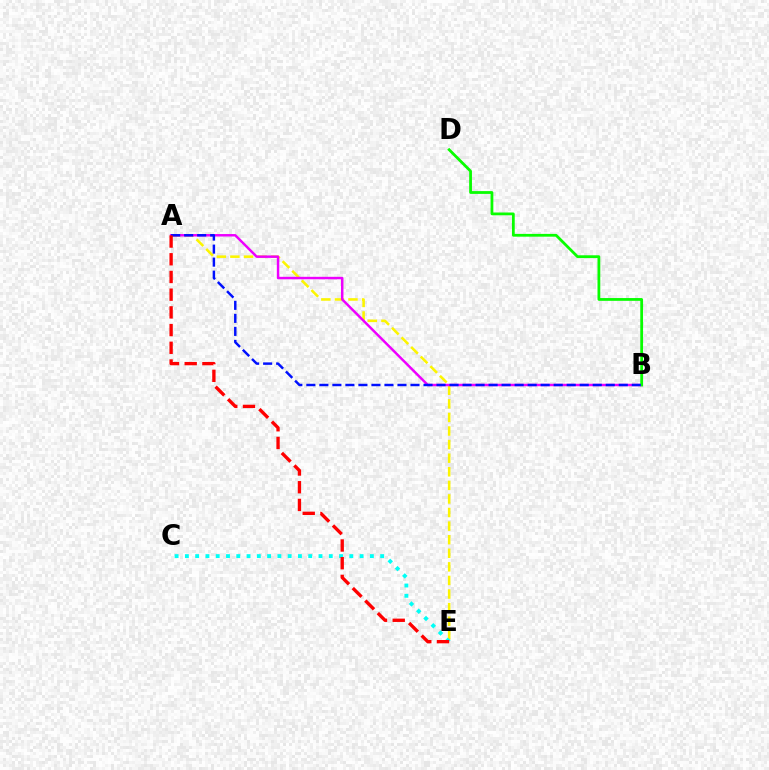{('A', 'E'): [{'color': '#fcf500', 'line_style': 'dashed', 'thickness': 1.85}, {'color': '#ff0000', 'line_style': 'dashed', 'thickness': 2.41}], ('A', 'B'): [{'color': '#ee00ff', 'line_style': 'solid', 'thickness': 1.78}, {'color': '#0010ff', 'line_style': 'dashed', 'thickness': 1.77}], ('B', 'D'): [{'color': '#08ff00', 'line_style': 'solid', 'thickness': 2.0}], ('C', 'E'): [{'color': '#00fff6', 'line_style': 'dotted', 'thickness': 2.79}]}